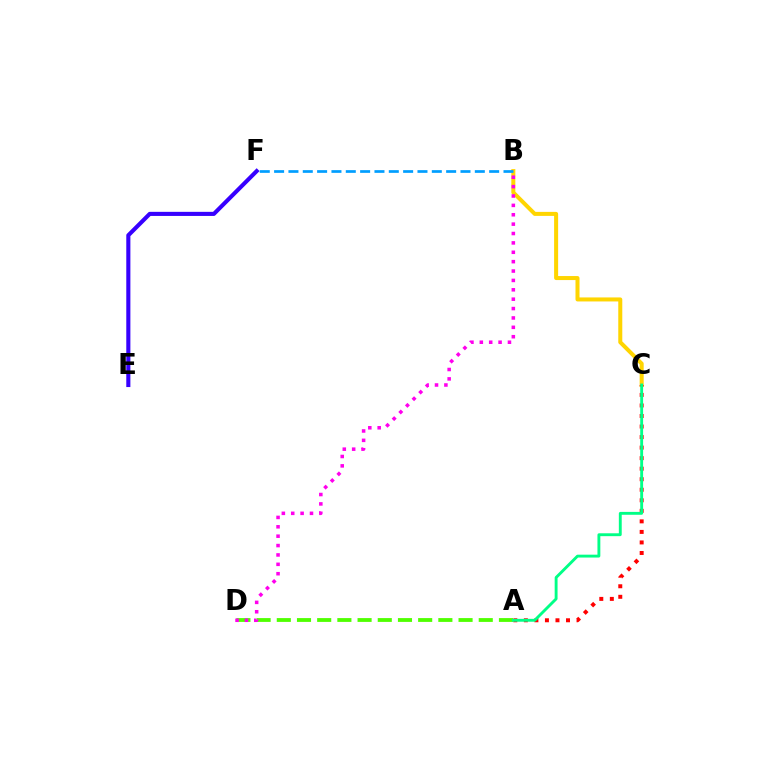{('B', 'C'): [{'color': '#ffd500', 'line_style': 'solid', 'thickness': 2.89}], ('B', 'F'): [{'color': '#009eff', 'line_style': 'dashed', 'thickness': 1.95}], ('A', 'C'): [{'color': '#ff0000', 'line_style': 'dotted', 'thickness': 2.86}, {'color': '#00ff86', 'line_style': 'solid', 'thickness': 2.07}], ('A', 'D'): [{'color': '#4fff00', 'line_style': 'dashed', 'thickness': 2.74}], ('E', 'F'): [{'color': '#3700ff', 'line_style': 'solid', 'thickness': 2.95}], ('B', 'D'): [{'color': '#ff00ed', 'line_style': 'dotted', 'thickness': 2.55}]}